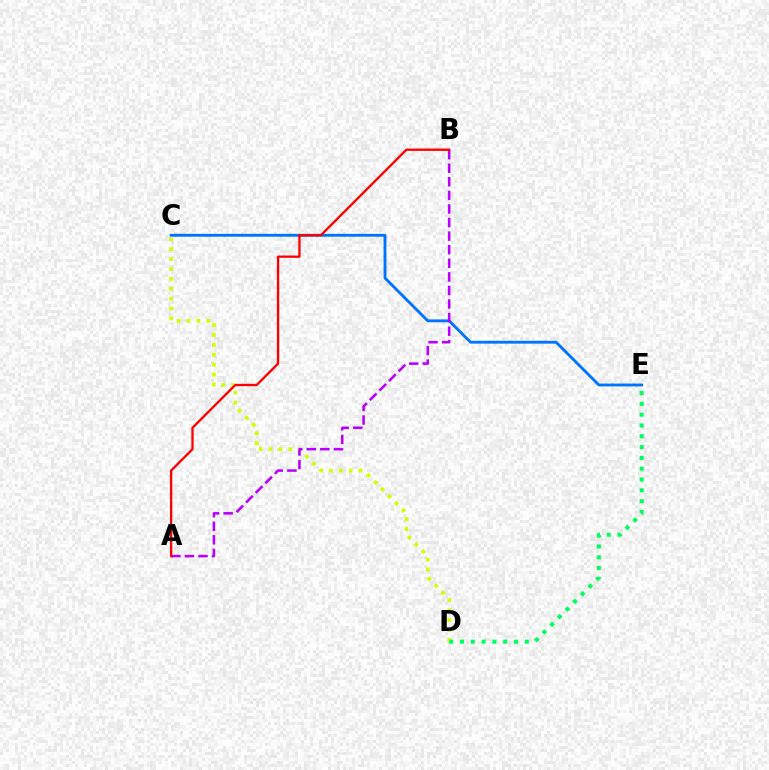{('C', 'E'): [{'color': '#0074ff', 'line_style': 'solid', 'thickness': 2.05}], ('C', 'D'): [{'color': '#d1ff00', 'line_style': 'dotted', 'thickness': 2.69}], ('A', 'B'): [{'color': '#b900ff', 'line_style': 'dashed', 'thickness': 1.84}, {'color': '#ff0000', 'line_style': 'solid', 'thickness': 1.67}], ('D', 'E'): [{'color': '#00ff5c', 'line_style': 'dotted', 'thickness': 2.94}]}